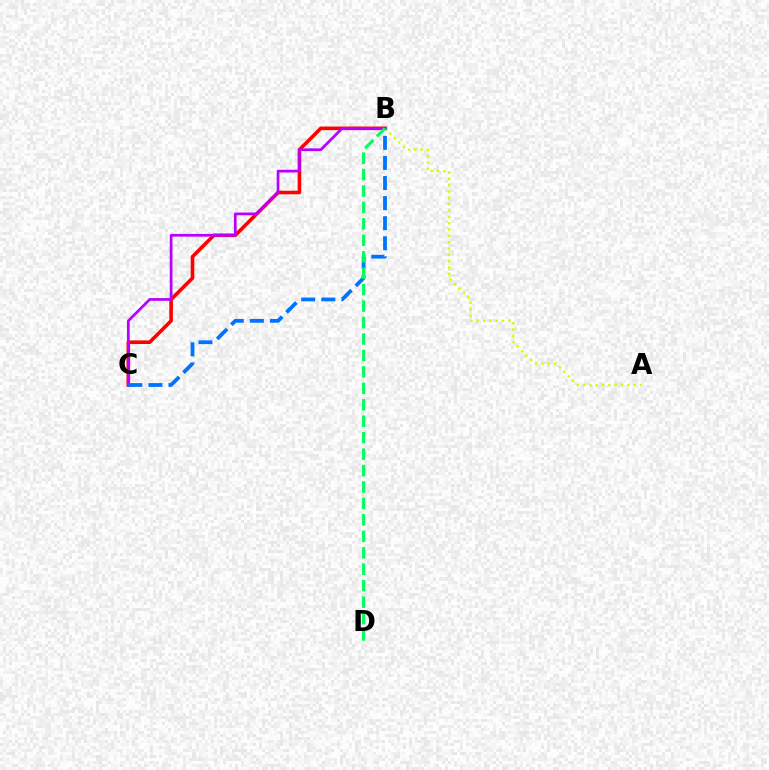{('B', 'C'): [{'color': '#ff0000', 'line_style': 'solid', 'thickness': 2.59}, {'color': '#b900ff', 'line_style': 'solid', 'thickness': 1.96}, {'color': '#0074ff', 'line_style': 'dashed', 'thickness': 2.73}], ('A', 'B'): [{'color': '#d1ff00', 'line_style': 'dotted', 'thickness': 1.72}], ('B', 'D'): [{'color': '#00ff5c', 'line_style': 'dashed', 'thickness': 2.23}]}